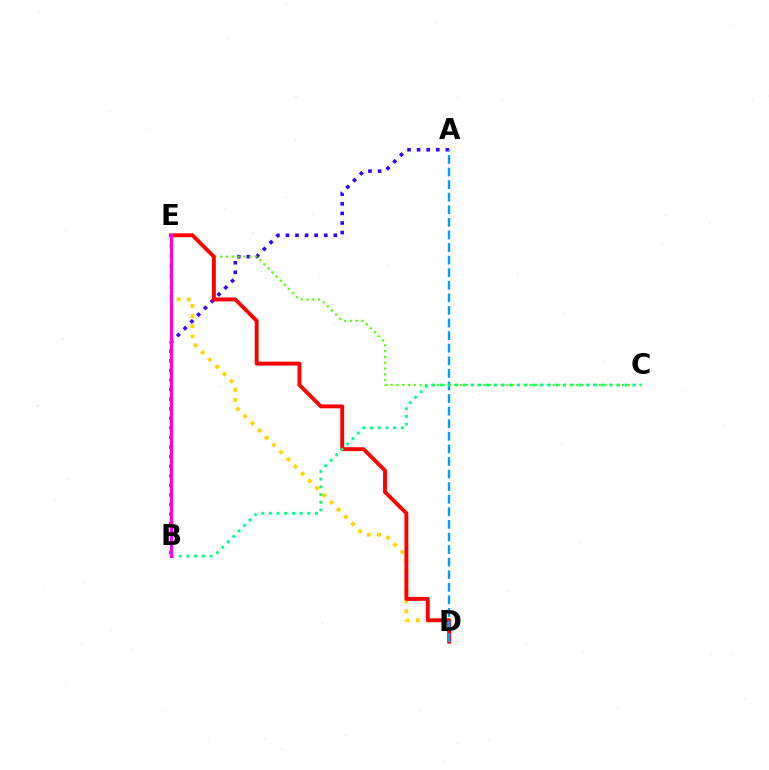{('A', 'B'): [{'color': '#3700ff', 'line_style': 'dotted', 'thickness': 2.6}], ('C', 'E'): [{'color': '#4fff00', 'line_style': 'dotted', 'thickness': 1.57}], ('D', 'E'): [{'color': '#ffd500', 'line_style': 'dotted', 'thickness': 2.76}, {'color': '#ff0000', 'line_style': 'solid', 'thickness': 2.8}], ('A', 'D'): [{'color': '#009eff', 'line_style': 'dashed', 'thickness': 1.71}], ('B', 'C'): [{'color': '#00ff86', 'line_style': 'dotted', 'thickness': 2.09}], ('B', 'E'): [{'color': '#ff00ed', 'line_style': 'solid', 'thickness': 2.24}]}